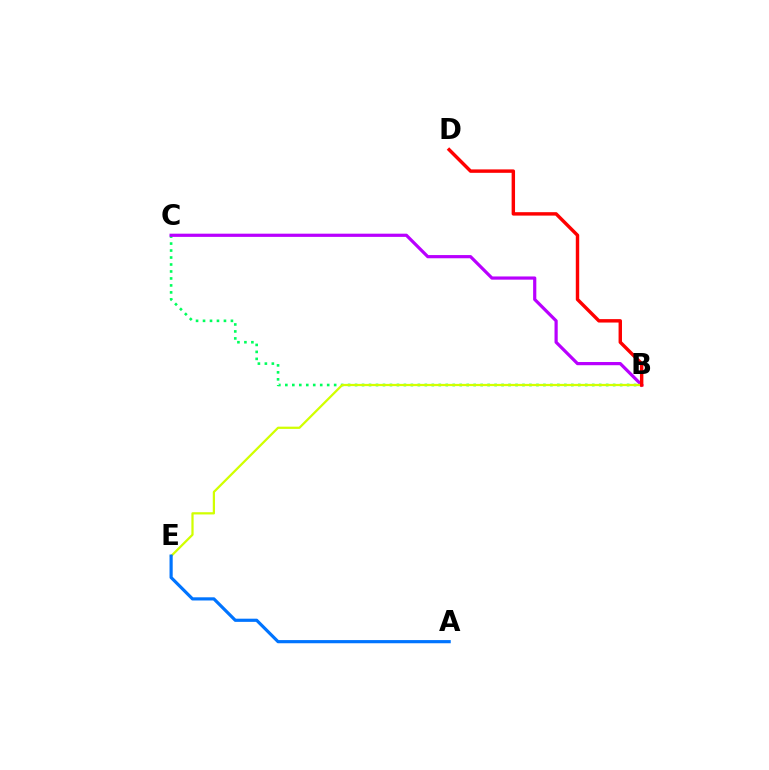{('B', 'C'): [{'color': '#00ff5c', 'line_style': 'dotted', 'thickness': 1.9}, {'color': '#b900ff', 'line_style': 'solid', 'thickness': 2.3}], ('B', 'E'): [{'color': '#d1ff00', 'line_style': 'solid', 'thickness': 1.61}], ('A', 'E'): [{'color': '#0074ff', 'line_style': 'solid', 'thickness': 2.28}], ('B', 'D'): [{'color': '#ff0000', 'line_style': 'solid', 'thickness': 2.46}]}